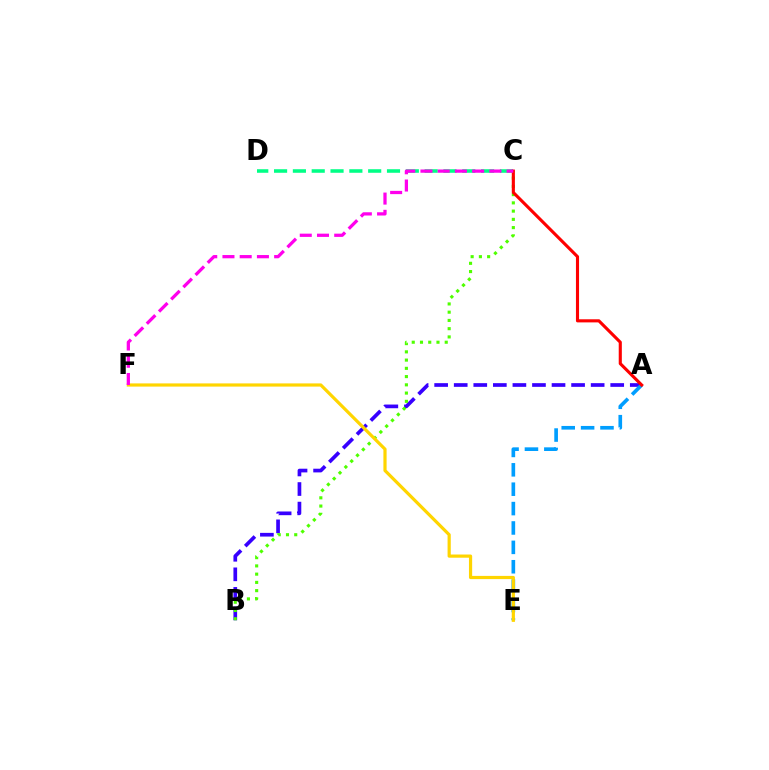{('A', 'B'): [{'color': '#3700ff', 'line_style': 'dashed', 'thickness': 2.66}], ('B', 'C'): [{'color': '#4fff00', 'line_style': 'dotted', 'thickness': 2.24}], ('A', 'E'): [{'color': '#009eff', 'line_style': 'dashed', 'thickness': 2.63}], ('C', 'D'): [{'color': '#00ff86', 'line_style': 'dashed', 'thickness': 2.56}], ('A', 'C'): [{'color': '#ff0000', 'line_style': 'solid', 'thickness': 2.24}], ('E', 'F'): [{'color': '#ffd500', 'line_style': 'solid', 'thickness': 2.3}], ('C', 'F'): [{'color': '#ff00ed', 'line_style': 'dashed', 'thickness': 2.34}]}